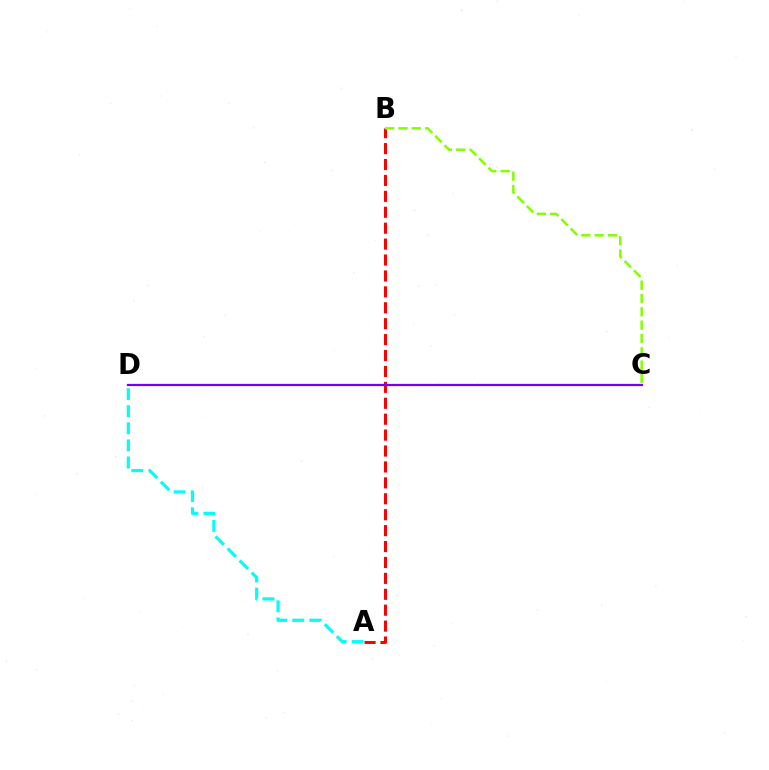{('A', 'B'): [{'color': '#ff0000', 'line_style': 'dashed', 'thickness': 2.16}], ('B', 'C'): [{'color': '#84ff00', 'line_style': 'dashed', 'thickness': 1.81}], ('C', 'D'): [{'color': '#7200ff', 'line_style': 'solid', 'thickness': 1.61}], ('A', 'D'): [{'color': '#00fff6', 'line_style': 'dashed', 'thickness': 2.32}]}